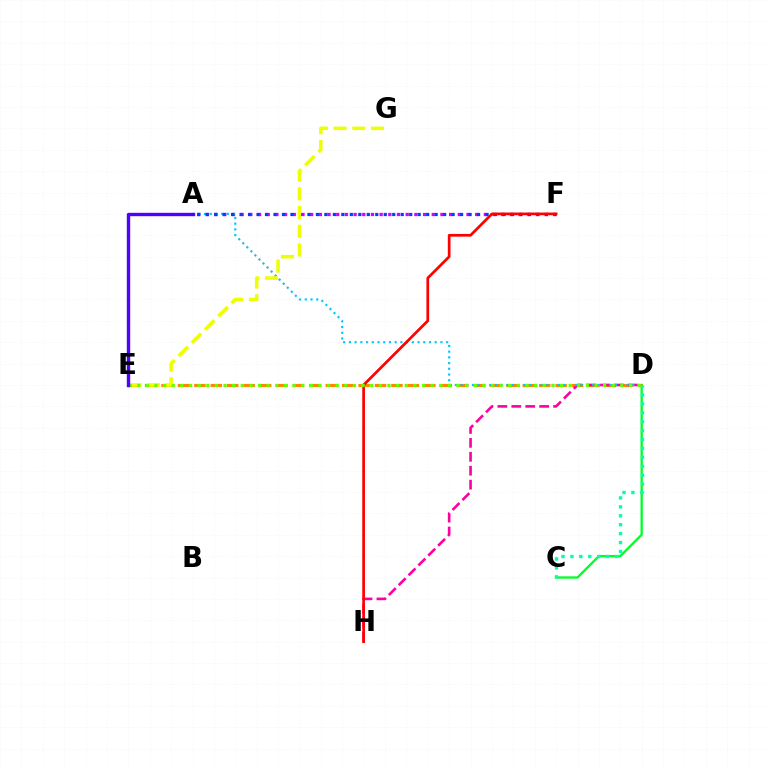{('C', 'D'): [{'color': '#00ff27', 'line_style': 'solid', 'thickness': 1.67}, {'color': '#00ffaf', 'line_style': 'dotted', 'thickness': 2.43}], ('A', 'F'): [{'color': '#d600ff', 'line_style': 'dotted', 'thickness': 2.36}, {'color': '#003fff', 'line_style': 'dotted', 'thickness': 2.3}], ('D', 'E'): [{'color': '#ff8800', 'line_style': 'dashed', 'thickness': 2.23}, {'color': '#66ff00', 'line_style': 'dotted', 'thickness': 2.34}], ('D', 'H'): [{'color': '#ff00a0', 'line_style': 'dashed', 'thickness': 1.89}], ('A', 'D'): [{'color': '#00c7ff', 'line_style': 'dotted', 'thickness': 1.55}], ('E', 'G'): [{'color': '#eeff00', 'line_style': 'dashed', 'thickness': 2.54}], ('F', 'H'): [{'color': '#ff0000', 'line_style': 'solid', 'thickness': 1.95}], ('A', 'E'): [{'color': '#4f00ff', 'line_style': 'solid', 'thickness': 2.43}]}